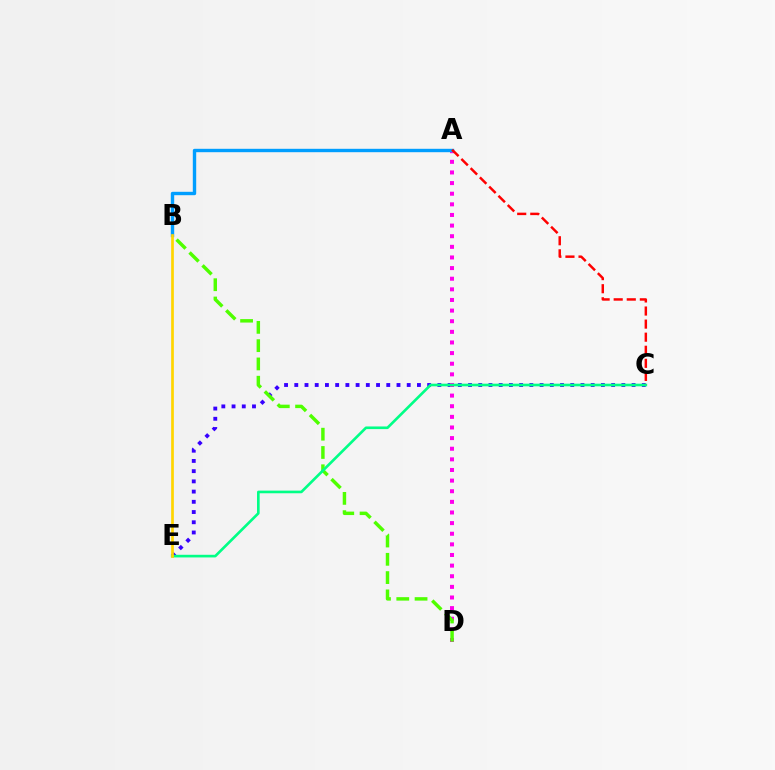{('C', 'E'): [{'color': '#3700ff', 'line_style': 'dotted', 'thickness': 2.78}, {'color': '#00ff86', 'line_style': 'solid', 'thickness': 1.9}], ('A', 'D'): [{'color': '#ff00ed', 'line_style': 'dotted', 'thickness': 2.89}], ('B', 'D'): [{'color': '#4fff00', 'line_style': 'dashed', 'thickness': 2.48}], ('A', 'B'): [{'color': '#009eff', 'line_style': 'solid', 'thickness': 2.44}], ('B', 'E'): [{'color': '#ffd500', 'line_style': 'solid', 'thickness': 1.95}], ('A', 'C'): [{'color': '#ff0000', 'line_style': 'dashed', 'thickness': 1.78}]}